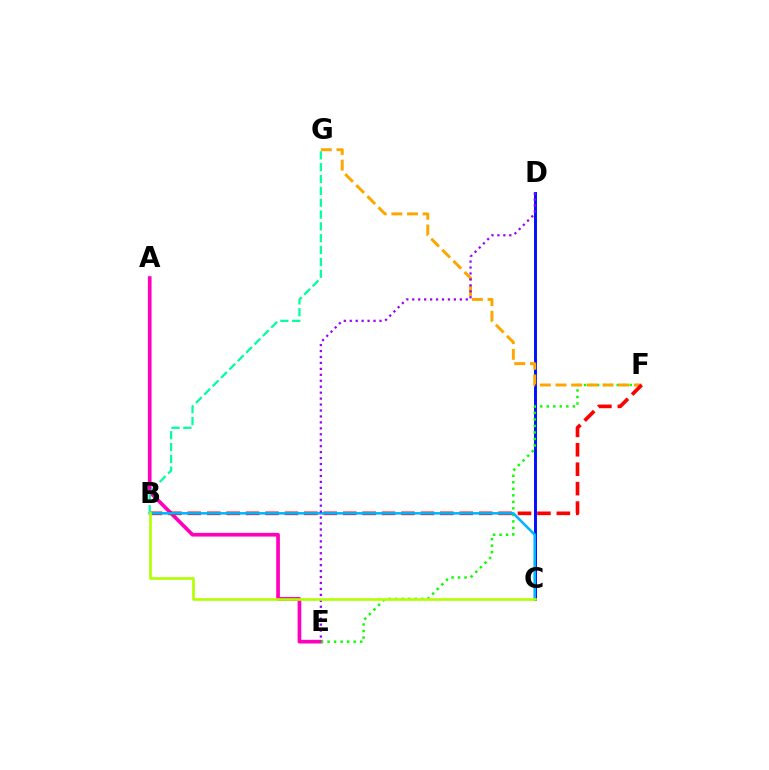{('A', 'E'): [{'color': '#ff00bd', 'line_style': 'solid', 'thickness': 2.65}], ('C', 'D'): [{'color': '#0010ff', 'line_style': 'solid', 'thickness': 2.11}], ('E', 'F'): [{'color': '#08ff00', 'line_style': 'dotted', 'thickness': 1.77}], ('F', 'G'): [{'color': '#ffa500', 'line_style': 'dashed', 'thickness': 2.13}], ('B', 'F'): [{'color': '#ff0000', 'line_style': 'dashed', 'thickness': 2.64}], ('B', 'C'): [{'color': '#00b5ff', 'line_style': 'solid', 'thickness': 1.84}, {'color': '#b3ff00', 'line_style': 'solid', 'thickness': 1.9}], ('D', 'E'): [{'color': '#9b00ff', 'line_style': 'dotted', 'thickness': 1.62}], ('B', 'G'): [{'color': '#00ff9d', 'line_style': 'dashed', 'thickness': 1.61}]}